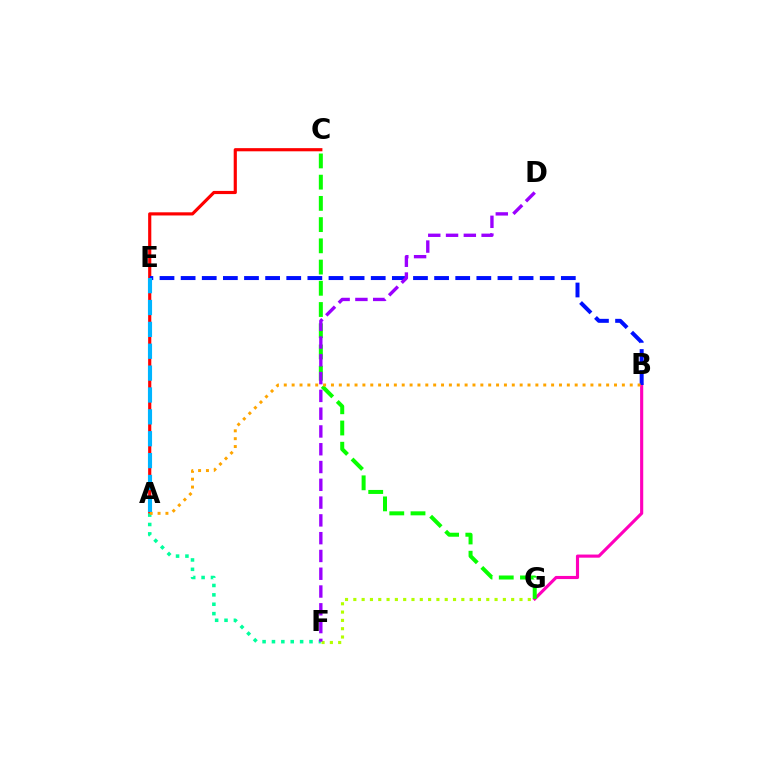{('F', 'G'): [{'color': '#b3ff00', 'line_style': 'dotted', 'thickness': 2.26}], ('B', 'G'): [{'color': '#ff00bd', 'line_style': 'solid', 'thickness': 2.25}], ('A', 'C'): [{'color': '#ff0000', 'line_style': 'solid', 'thickness': 2.28}], ('B', 'E'): [{'color': '#0010ff', 'line_style': 'dashed', 'thickness': 2.87}], ('C', 'G'): [{'color': '#08ff00', 'line_style': 'dashed', 'thickness': 2.88}], ('A', 'F'): [{'color': '#00ff9d', 'line_style': 'dotted', 'thickness': 2.55}], ('A', 'B'): [{'color': '#ffa500', 'line_style': 'dotted', 'thickness': 2.14}], ('D', 'F'): [{'color': '#9b00ff', 'line_style': 'dashed', 'thickness': 2.42}], ('A', 'E'): [{'color': '#00b5ff', 'line_style': 'dashed', 'thickness': 2.97}]}